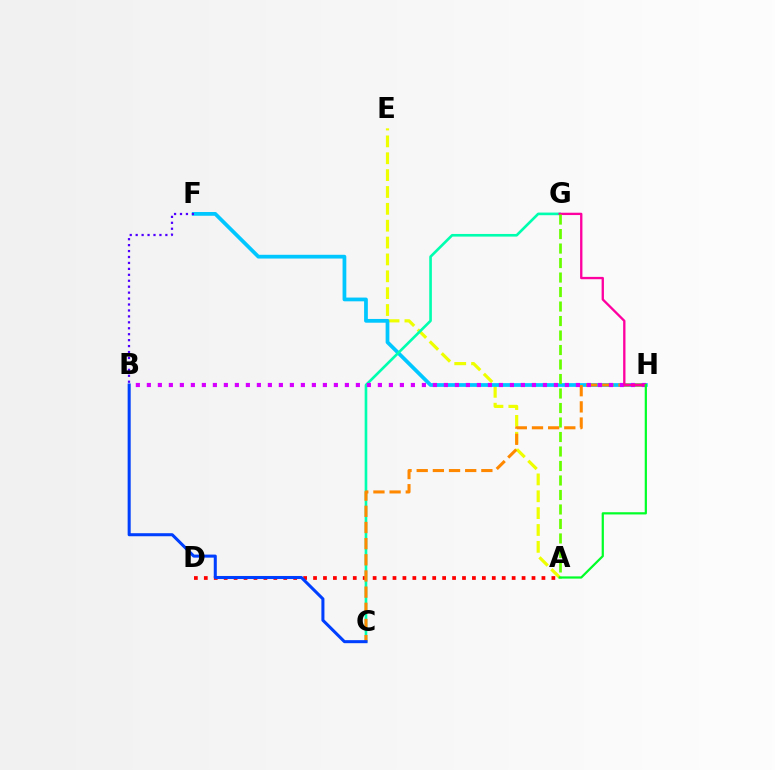{('A', 'D'): [{'color': '#ff0000', 'line_style': 'dotted', 'thickness': 2.7}], ('A', 'E'): [{'color': '#eeff00', 'line_style': 'dashed', 'thickness': 2.29}], ('F', 'H'): [{'color': '#00c7ff', 'line_style': 'solid', 'thickness': 2.7}], ('B', 'F'): [{'color': '#4f00ff', 'line_style': 'dotted', 'thickness': 1.61}], ('C', 'G'): [{'color': '#00ffaf', 'line_style': 'solid', 'thickness': 1.9}], ('C', 'H'): [{'color': '#ff8800', 'line_style': 'dashed', 'thickness': 2.2}], ('B', 'H'): [{'color': '#d600ff', 'line_style': 'dotted', 'thickness': 2.99}], ('G', 'H'): [{'color': '#ff00a0', 'line_style': 'solid', 'thickness': 1.68}], ('B', 'C'): [{'color': '#003fff', 'line_style': 'solid', 'thickness': 2.19}], ('A', 'G'): [{'color': '#66ff00', 'line_style': 'dashed', 'thickness': 1.97}], ('A', 'H'): [{'color': '#00ff27', 'line_style': 'solid', 'thickness': 1.6}]}